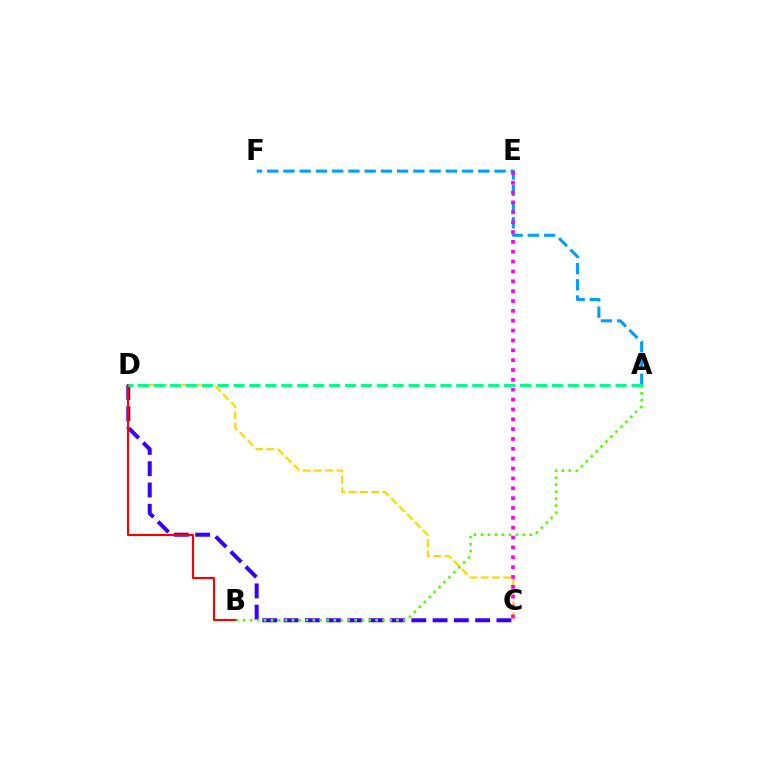{('C', 'D'): [{'color': '#3700ff', 'line_style': 'dashed', 'thickness': 2.89}, {'color': '#ffd500', 'line_style': 'dashed', 'thickness': 1.53}], ('A', 'B'): [{'color': '#4fff00', 'line_style': 'dotted', 'thickness': 1.89}], ('A', 'F'): [{'color': '#009eff', 'line_style': 'dashed', 'thickness': 2.21}], ('B', 'D'): [{'color': '#ff0000', 'line_style': 'solid', 'thickness': 1.52}], ('C', 'E'): [{'color': '#ff00ed', 'line_style': 'dotted', 'thickness': 2.68}], ('A', 'D'): [{'color': '#00ff86', 'line_style': 'dashed', 'thickness': 2.16}]}